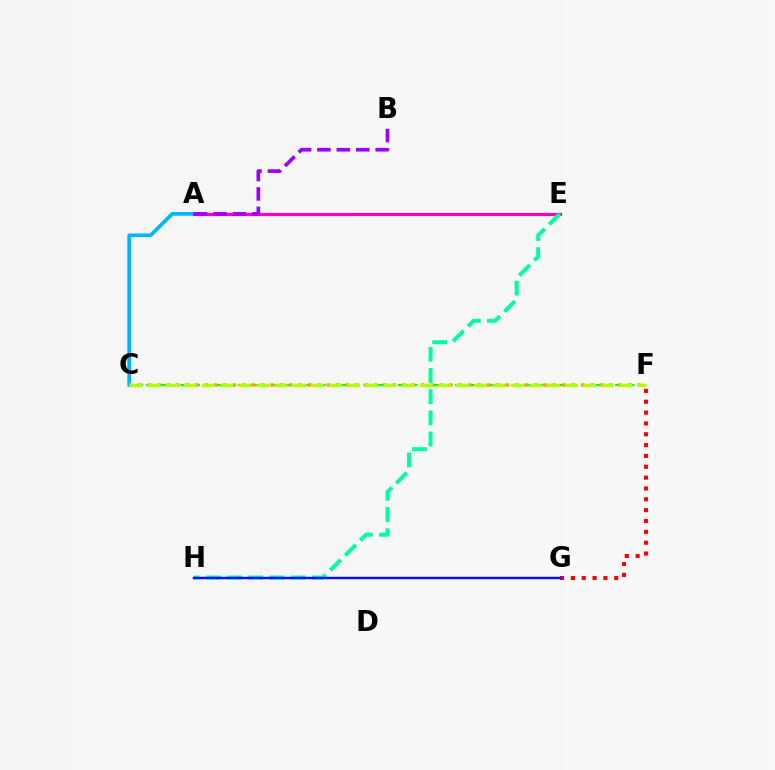{('C', 'F'): [{'color': '#08ff00', 'line_style': 'dashed', 'thickness': 1.55}, {'color': '#ffa500', 'line_style': 'dotted', 'thickness': 2.56}, {'color': '#b3ff00', 'line_style': 'dashed', 'thickness': 2.47}], ('A', 'C'): [{'color': '#00b5ff', 'line_style': 'solid', 'thickness': 2.65}], ('A', 'E'): [{'color': '#ff00bd', 'line_style': 'solid', 'thickness': 2.28}], ('F', 'G'): [{'color': '#ff0000', 'line_style': 'dotted', 'thickness': 2.95}], ('A', 'B'): [{'color': '#9b00ff', 'line_style': 'dashed', 'thickness': 2.64}], ('E', 'H'): [{'color': '#00ff9d', 'line_style': 'dashed', 'thickness': 2.88}], ('G', 'H'): [{'color': '#0010ff', 'line_style': 'solid', 'thickness': 1.75}]}